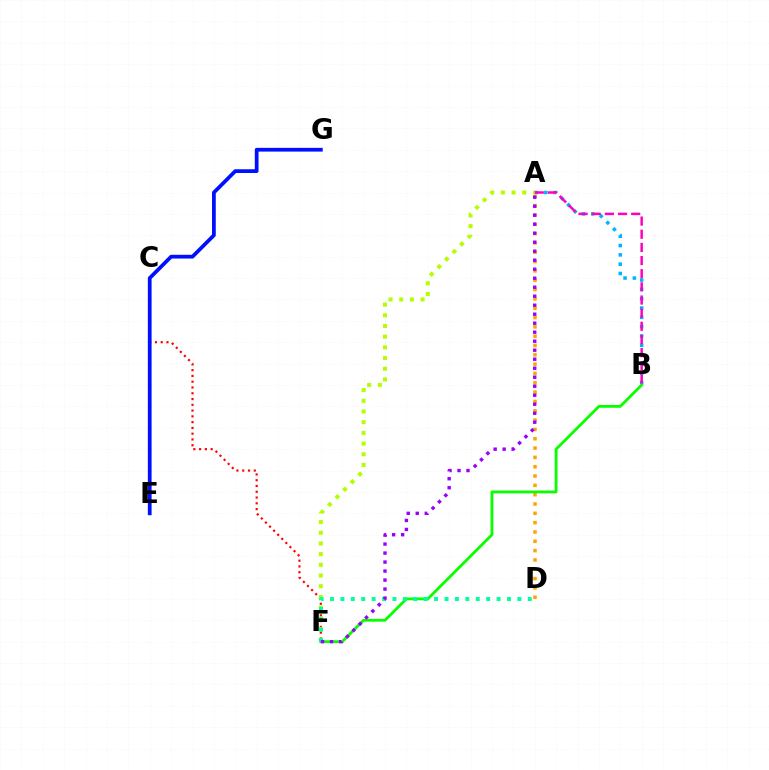{('A', 'D'): [{'color': '#ffa500', 'line_style': 'dotted', 'thickness': 2.53}], ('A', 'B'): [{'color': '#00b5ff', 'line_style': 'dotted', 'thickness': 2.53}, {'color': '#ff00bd', 'line_style': 'dashed', 'thickness': 1.79}], ('C', 'F'): [{'color': '#ff0000', 'line_style': 'dotted', 'thickness': 1.57}], ('B', 'F'): [{'color': '#08ff00', 'line_style': 'solid', 'thickness': 2.01}], ('A', 'F'): [{'color': '#b3ff00', 'line_style': 'dotted', 'thickness': 2.9}, {'color': '#9b00ff', 'line_style': 'dotted', 'thickness': 2.45}], ('E', 'G'): [{'color': '#0010ff', 'line_style': 'solid', 'thickness': 2.7}], ('D', 'F'): [{'color': '#00ff9d', 'line_style': 'dotted', 'thickness': 2.83}]}